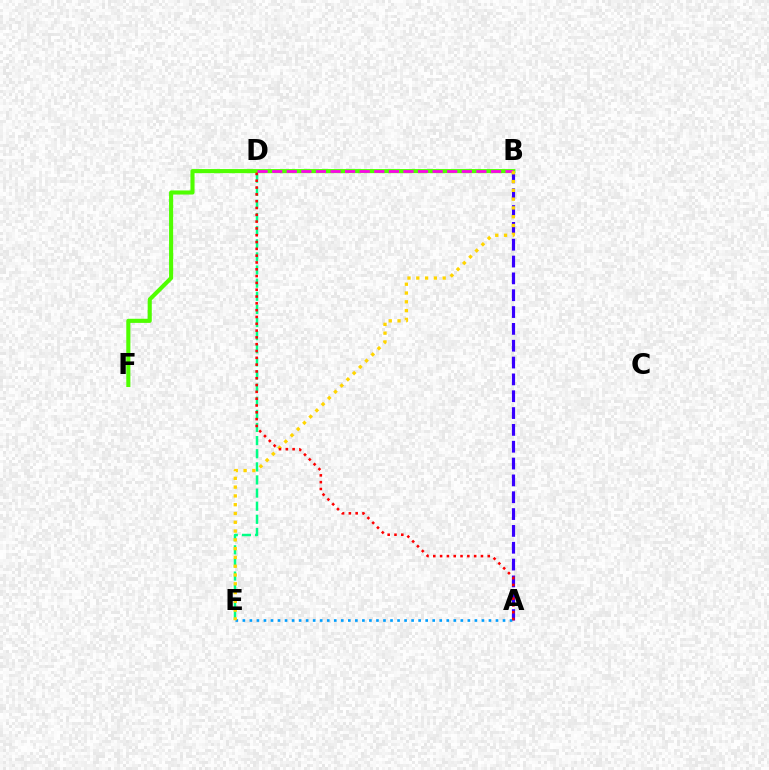{('B', 'F'): [{'color': '#4fff00', 'line_style': 'solid', 'thickness': 2.95}], ('B', 'D'): [{'color': '#ff00ed', 'line_style': 'dashed', 'thickness': 1.98}], ('D', 'E'): [{'color': '#00ff86', 'line_style': 'dashed', 'thickness': 1.78}], ('A', 'B'): [{'color': '#3700ff', 'line_style': 'dashed', 'thickness': 2.29}], ('A', 'E'): [{'color': '#009eff', 'line_style': 'dotted', 'thickness': 1.91}], ('B', 'E'): [{'color': '#ffd500', 'line_style': 'dotted', 'thickness': 2.39}], ('A', 'D'): [{'color': '#ff0000', 'line_style': 'dotted', 'thickness': 1.85}]}